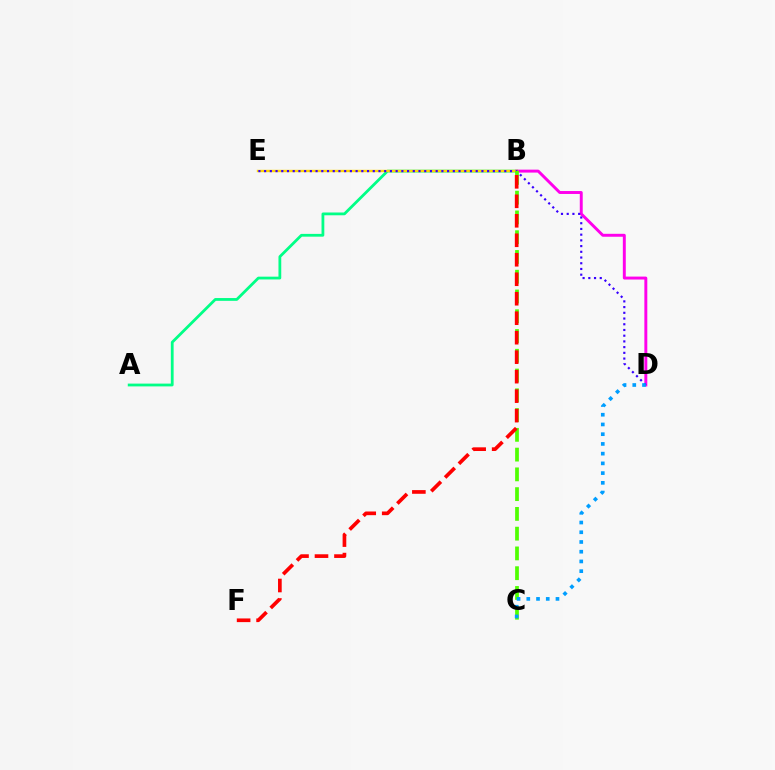{('A', 'B'): [{'color': '#00ff86', 'line_style': 'solid', 'thickness': 2.01}], ('B', 'D'): [{'color': '#ff00ed', 'line_style': 'solid', 'thickness': 2.12}], ('B', 'E'): [{'color': '#ffd500', 'line_style': 'solid', 'thickness': 1.73}], ('D', 'E'): [{'color': '#3700ff', 'line_style': 'dotted', 'thickness': 1.55}], ('B', 'C'): [{'color': '#4fff00', 'line_style': 'dashed', 'thickness': 2.68}], ('B', 'F'): [{'color': '#ff0000', 'line_style': 'dashed', 'thickness': 2.65}], ('C', 'D'): [{'color': '#009eff', 'line_style': 'dotted', 'thickness': 2.64}]}